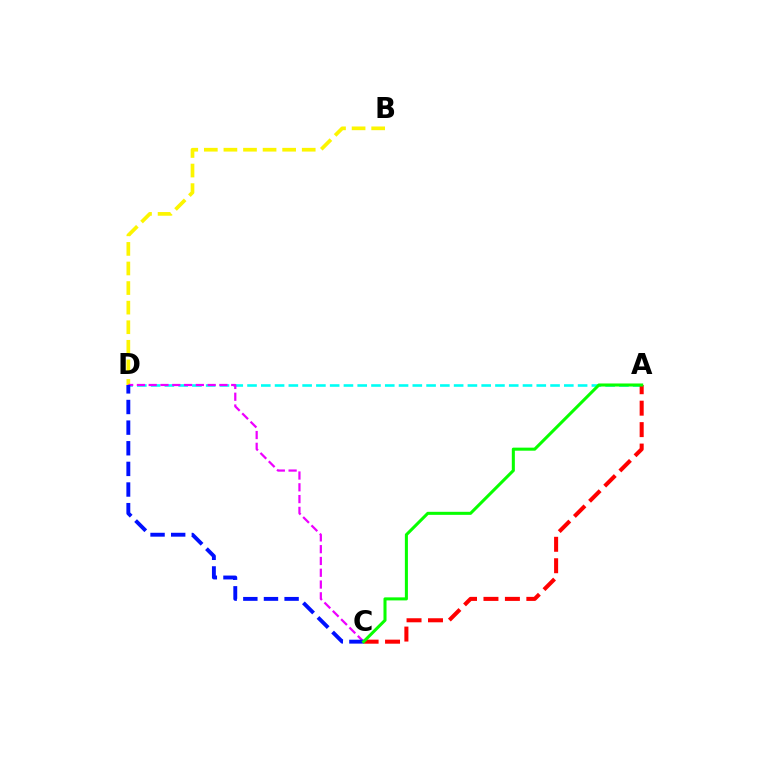{('A', 'D'): [{'color': '#00fff6', 'line_style': 'dashed', 'thickness': 1.87}], ('A', 'C'): [{'color': '#ff0000', 'line_style': 'dashed', 'thickness': 2.91}, {'color': '#08ff00', 'line_style': 'solid', 'thickness': 2.19}], ('B', 'D'): [{'color': '#fcf500', 'line_style': 'dashed', 'thickness': 2.66}], ('C', 'D'): [{'color': '#ee00ff', 'line_style': 'dashed', 'thickness': 1.6}, {'color': '#0010ff', 'line_style': 'dashed', 'thickness': 2.8}]}